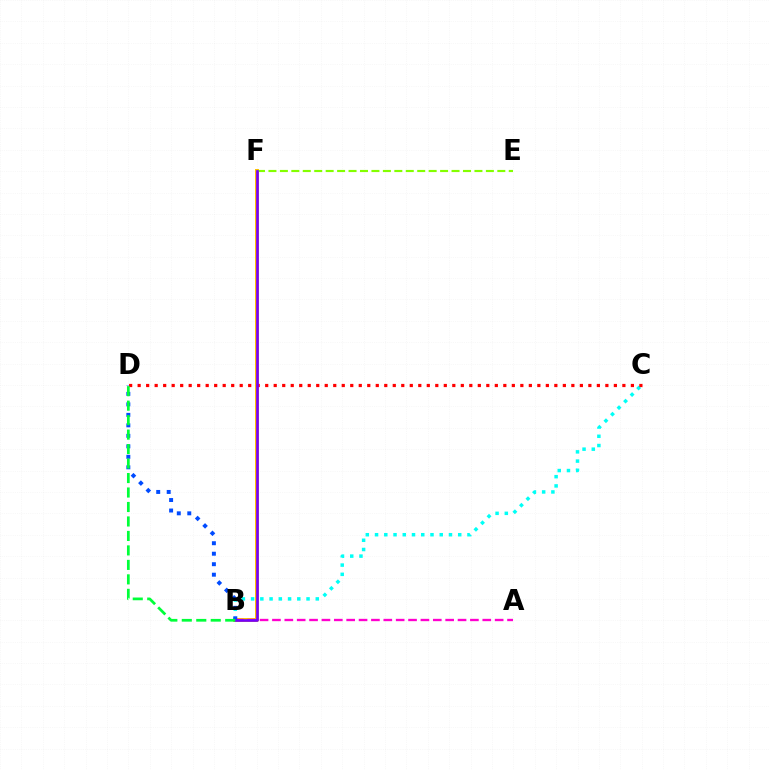{('B', 'F'): [{'color': '#ffbd00', 'line_style': 'solid', 'thickness': 2.85}, {'color': '#7200ff', 'line_style': 'solid', 'thickness': 1.9}], ('A', 'B'): [{'color': '#ff00cf', 'line_style': 'dashed', 'thickness': 1.68}], ('B', 'C'): [{'color': '#00fff6', 'line_style': 'dotted', 'thickness': 2.51}], ('E', 'F'): [{'color': '#84ff00', 'line_style': 'dashed', 'thickness': 1.55}], ('B', 'D'): [{'color': '#004bff', 'line_style': 'dotted', 'thickness': 2.85}, {'color': '#00ff39', 'line_style': 'dashed', 'thickness': 1.97}], ('C', 'D'): [{'color': '#ff0000', 'line_style': 'dotted', 'thickness': 2.31}]}